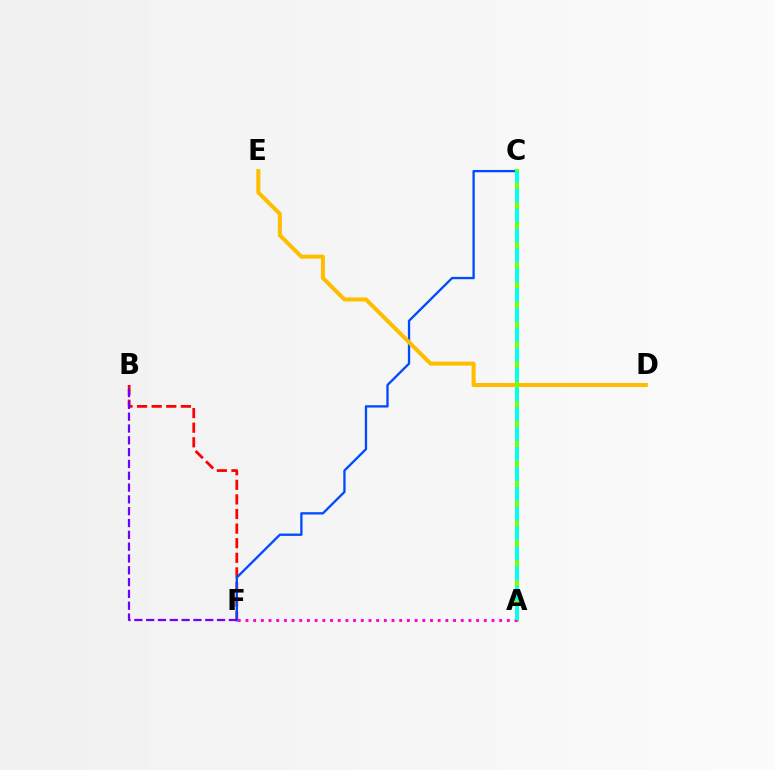{('B', 'F'): [{'color': '#ff0000', 'line_style': 'dashed', 'thickness': 1.98}, {'color': '#7200ff', 'line_style': 'dashed', 'thickness': 1.61}], ('C', 'F'): [{'color': '#004bff', 'line_style': 'solid', 'thickness': 1.67}], ('D', 'E'): [{'color': '#ffbd00', 'line_style': 'solid', 'thickness': 2.89}], ('A', 'C'): [{'color': '#00ff39', 'line_style': 'solid', 'thickness': 2.9}, {'color': '#84ff00', 'line_style': 'solid', 'thickness': 2.57}, {'color': '#00fff6', 'line_style': 'dashed', 'thickness': 2.7}], ('A', 'F'): [{'color': '#ff00cf', 'line_style': 'dotted', 'thickness': 2.09}]}